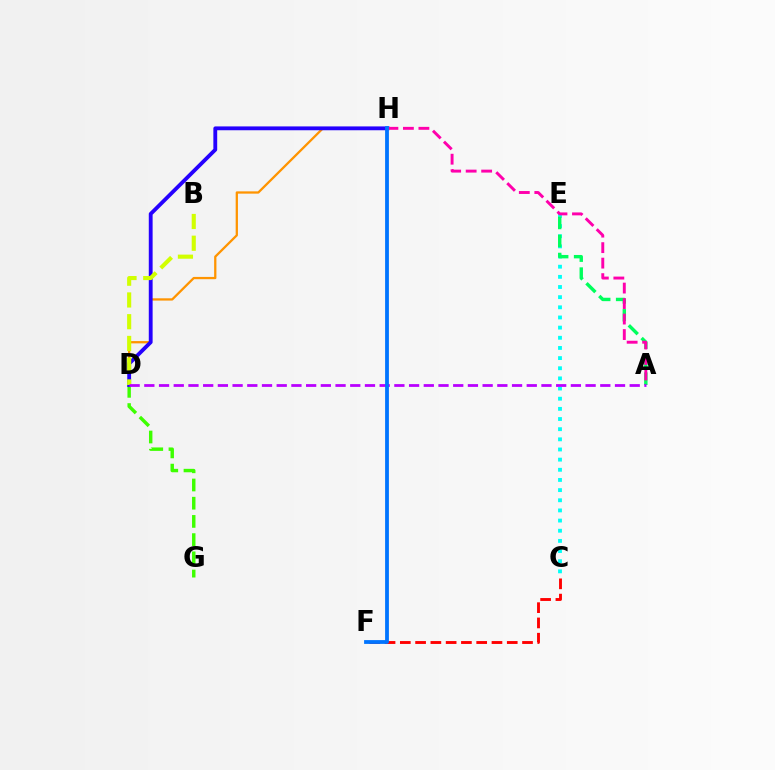{('D', 'H'): [{'color': '#ff9400', 'line_style': 'solid', 'thickness': 1.64}, {'color': '#2500ff', 'line_style': 'solid', 'thickness': 2.76}], ('C', 'E'): [{'color': '#00fff6', 'line_style': 'dotted', 'thickness': 2.76}], ('D', 'G'): [{'color': '#3dff00', 'line_style': 'dashed', 'thickness': 2.47}], ('C', 'F'): [{'color': '#ff0000', 'line_style': 'dashed', 'thickness': 2.08}], ('A', 'E'): [{'color': '#00ff5c', 'line_style': 'dashed', 'thickness': 2.45}], ('B', 'D'): [{'color': '#d1ff00', 'line_style': 'dashed', 'thickness': 2.95}], ('A', 'D'): [{'color': '#b900ff', 'line_style': 'dashed', 'thickness': 2.0}], ('A', 'H'): [{'color': '#ff00ac', 'line_style': 'dashed', 'thickness': 2.1}], ('F', 'H'): [{'color': '#0074ff', 'line_style': 'solid', 'thickness': 2.73}]}